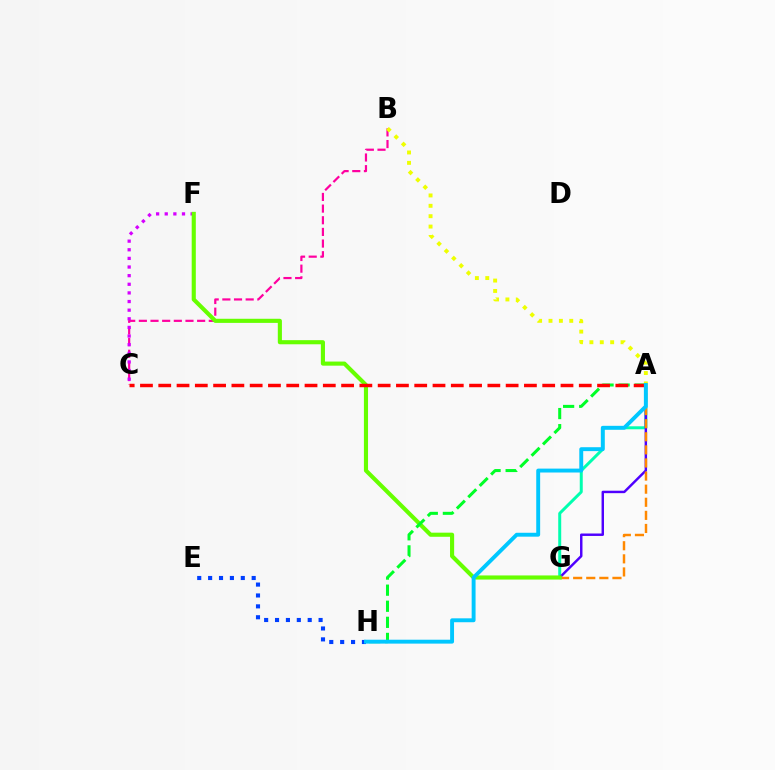{('B', 'C'): [{'color': '#ff00a0', 'line_style': 'dashed', 'thickness': 1.58}], ('A', 'G'): [{'color': '#00ffaf', 'line_style': 'solid', 'thickness': 2.15}, {'color': '#4f00ff', 'line_style': 'solid', 'thickness': 1.76}, {'color': '#ff8800', 'line_style': 'dashed', 'thickness': 1.78}], ('C', 'F'): [{'color': '#d600ff', 'line_style': 'dotted', 'thickness': 2.34}], ('F', 'G'): [{'color': '#66ff00', 'line_style': 'solid', 'thickness': 2.96}], ('A', 'B'): [{'color': '#eeff00', 'line_style': 'dotted', 'thickness': 2.82}], ('A', 'H'): [{'color': '#00ff27', 'line_style': 'dashed', 'thickness': 2.18}, {'color': '#00c7ff', 'line_style': 'solid', 'thickness': 2.81}], ('A', 'C'): [{'color': '#ff0000', 'line_style': 'dashed', 'thickness': 2.48}], ('E', 'H'): [{'color': '#003fff', 'line_style': 'dotted', 'thickness': 2.96}]}